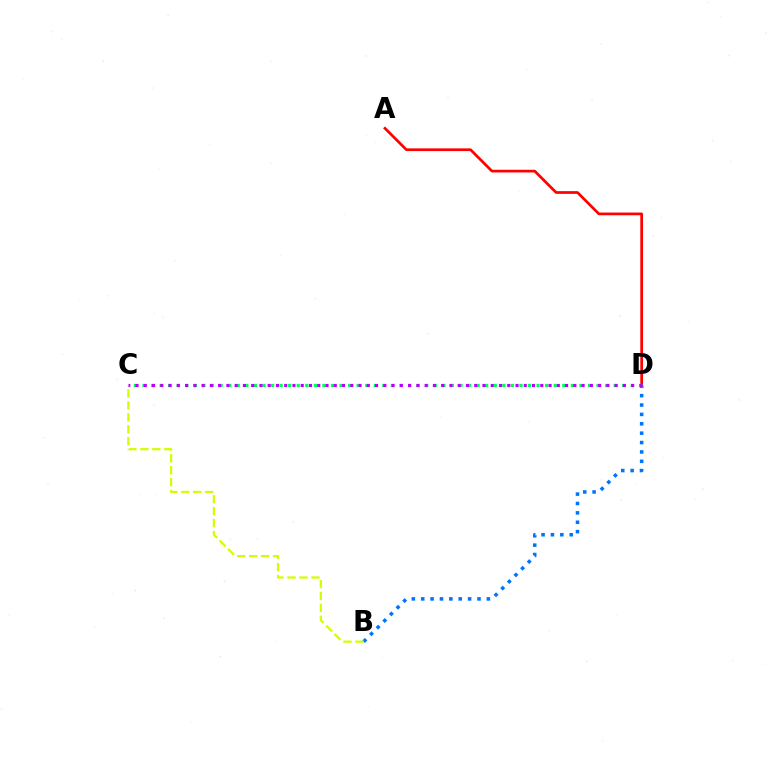{('B', 'D'): [{'color': '#0074ff', 'line_style': 'dotted', 'thickness': 2.55}], ('B', 'C'): [{'color': '#d1ff00', 'line_style': 'dashed', 'thickness': 1.62}], ('A', 'D'): [{'color': '#ff0000', 'line_style': 'solid', 'thickness': 1.95}], ('C', 'D'): [{'color': '#00ff5c', 'line_style': 'dotted', 'thickness': 2.33}, {'color': '#b900ff', 'line_style': 'dotted', 'thickness': 2.24}]}